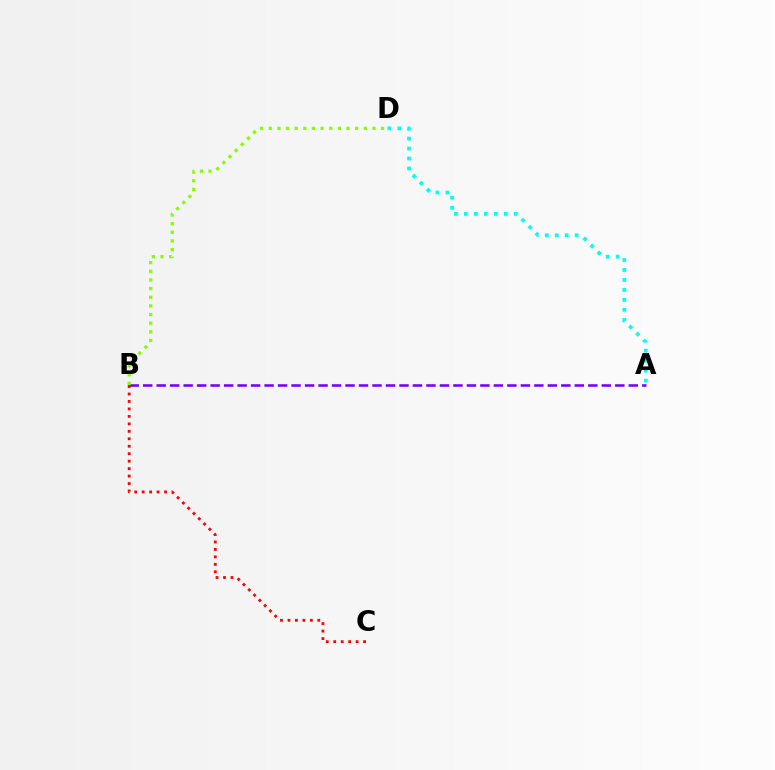{('A', 'B'): [{'color': '#7200ff', 'line_style': 'dashed', 'thickness': 1.83}], ('A', 'D'): [{'color': '#00fff6', 'line_style': 'dotted', 'thickness': 2.71}], ('B', 'C'): [{'color': '#ff0000', 'line_style': 'dotted', 'thickness': 2.03}], ('B', 'D'): [{'color': '#84ff00', 'line_style': 'dotted', 'thickness': 2.35}]}